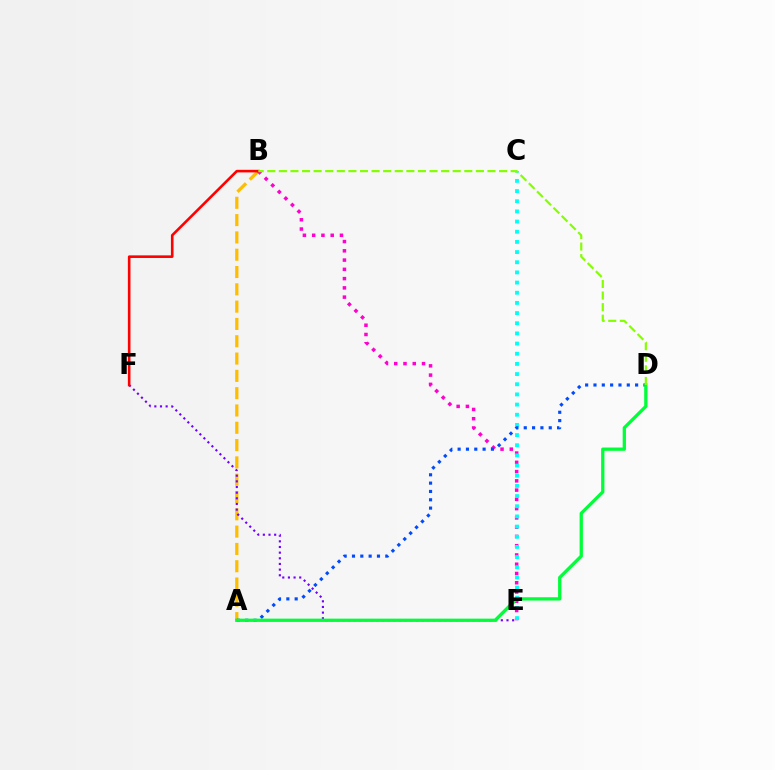{('A', 'B'): [{'color': '#ffbd00', 'line_style': 'dashed', 'thickness': 2.35}], ('B', 'E'): [{'color': '#ff00cf', 'line_style': 'dotted', 'thickness': 2.52}], ('E', 'F'): [{'color': '#7200ff', 'line_style': 'dotted', 'thickness': 1.54}], ('C', 'E'): [{'color': '#00fff6', 'line_style': 'dotted', 'thickness': 2.76}], ('A', 'D'): [{'color': '#004bff', 'line_style': 'dotted', 'thickness': 2.26}, {'color': '#00ff39', 'line_style': 'solid', 'thickness': 2.36}], ('B', 'F'): [{'color': '#ff0000', 'line_style': 'solid', 'thickness': 1.88}], ('B', 'D'): [{'color': '#84ff00', 'line_style': 'dashed', 'thickness': 1.57}]}